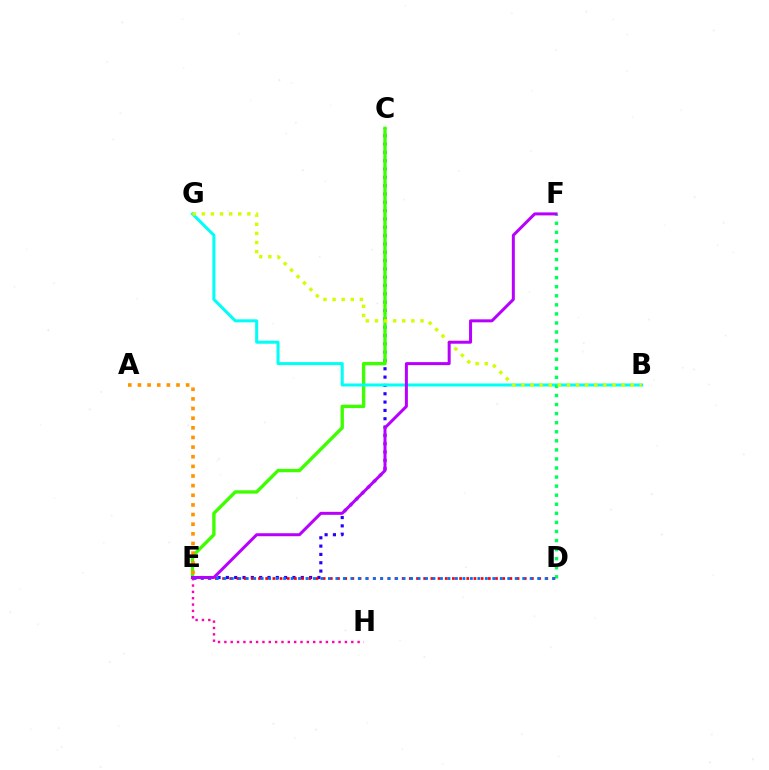{('C', 'E'): [{'color': '#2500ff', 'line_style': 'dotted', 'thickness': 2.26}, {'color': '#3dff00', 'line_style': 'solid', 'thickness': 2.42}], ('B', 'G'): [{'color': '#00fff6', 'line_style': 'solid', 'thickness': 2.18}, {'color': '#d1ff00', 'line_style': 'dotted', 'thickness': 2.47}], ('D', 'F'): [{'color': '#00ff5c', 'line_style': 'dotted', 'thickness': 2.46}], ('E', 'H'): [{'color': '#ff00ac', 'line_style': 'dotted', 'thickness': 1.72}], ('D', 'E'): [{'color': '#ff0000', 'line_style': 'dotted', 'thickness': 1.95}, {'color': '#0074ff', 'line_style': 'dotted', 'thickness': 2.03}], ('E', 'F'): [{'color': '#b900ff', 'line_style': 'solid', 'thickness': 2.16}], ('A', 'E'): [{'color': '#ff9400', 'line_style': 'dotted', 'thickness': 2.62}]}